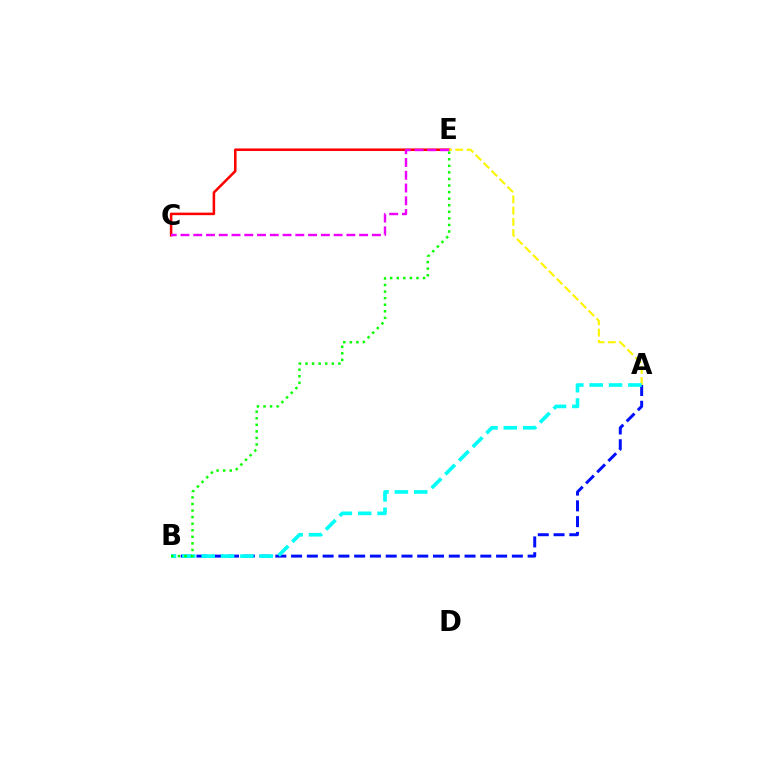{('C', 'E'): [{'color': '#ff0000', 'line_style': 'solid', 'thickness': 1.82}, {'color': '#ee00ff', 'line_style': 'dashed', 'thickness': 1.73}], ('A', 'B'): [{'color': '#0010ff', 'line_style': 'dashed', 'thickness': 2.14}, {'color': '#00fff6', 'line_style': 'dashed', 'thickness': 2.63}], ('A', 'E'): [{'color': '#fcf500', 'line_style': 'dashed', 'thickness': 1.53}], ('B', 'E'): [{'color': '#08ff00', 'line_style': 'dotted', 'thickness': 1.79}]}